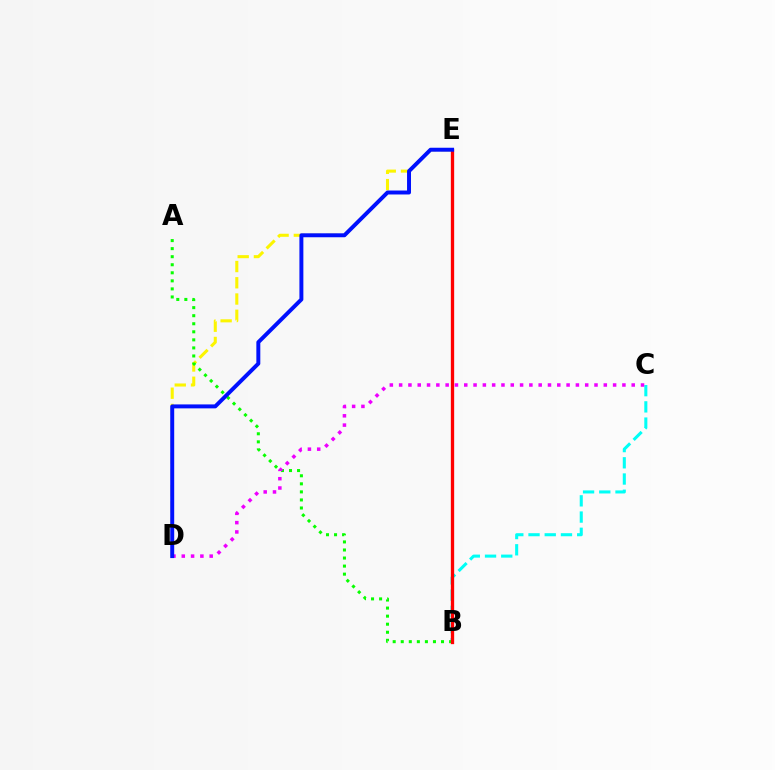{('D', 'E'): [{'color': '#fcf500', 'line_style': 'dashed', 'thickness': 2.21}, {'color': '#0010ff', 'line_style': 'solid', 'thickness': 2.84}], ('B', 'C'): [{'color': '#00fff6', 'line_style': 'dashed', 'thickness': 2.2}], ('A', 'B'): [{'color': '#08ff00', 'line_style': 'dotted', 'thickness': 2.19}], ('B', 'E'): [{'color': '#ff0000', 'line_style': 'solid', 'thickness': 2.39}], ('C', 'D'): [{'color': '#ee00ff', 'line_style': 'dotted', 'thickness': 2.53}]}